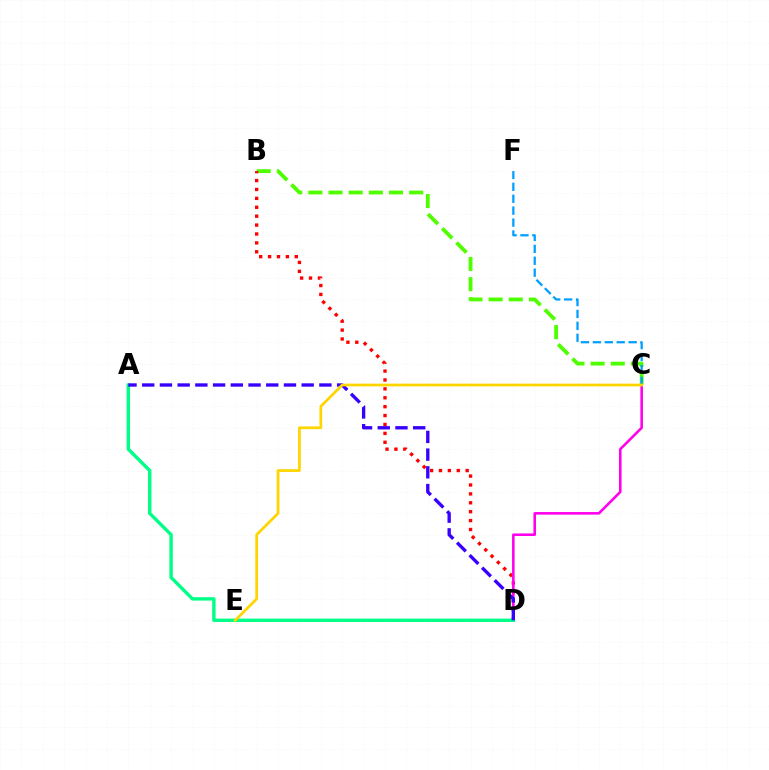{('B', 'C'): [{'color': '#4fff00', 'line_style': 'dashed', 'thickness': 2.74}], ('B', 'D'): [{'color': '#ff0000', 'line_style': 'dotted', 'thickness': 2.42}], ('C', 'D'): [{'color': '#ff00ed', 'line_style': 'solid', 'thickness': 1.85}], ('C', 'F'): [{'color': '#009eff', 'line_style': 'dashed', 'thickness': 1.62}], ('A', 'D'): [{'color': '#00ff86', 'line_style': 'solid', 'thickness': 2.44}, {'color': '#3700ff', 'line_style': 'dashed', 'thickness': 2.41}], ('C', 'E'): [{'color': '#ffd500', 'line_style': 'solid', 'thickness': 1.98}]}